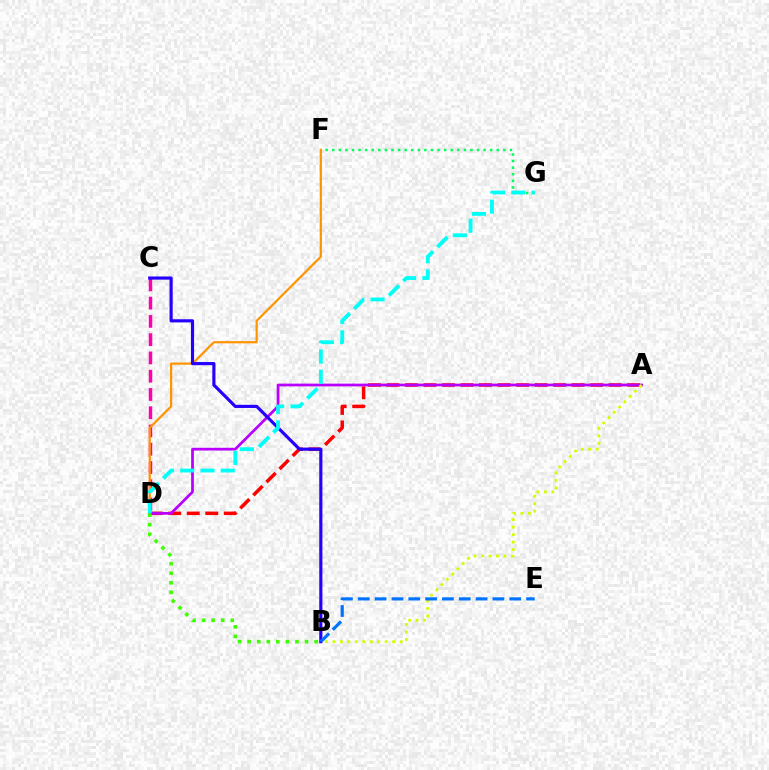{('F', 'G'): [{'color': '#00ff5c', 'line_style': 'dotted', 'thickness': 1.79}], ('A', 'D'): [{'color': '#ff0000', 'line_style': 'dashed', 'thickness': 2.52}, {'color': '#b900ff', 'line_style': 'solid', 'thickness': 1.97}], ('C', 'D'): [{'color': '#ff00ac', 'line_style': 'dashed', 'thickness': 2.48}], ('D', 'F'): [{'color': '#ff9400', 'line_style': 'solid', 'thickness': 1.59}], ('B', 'C'): [{'color': '#2500ff', 'line_style': 'solid', 'thickness': 2.27}], ('D', 'G'): [{'color': '#00fff6', 'line_style': 'dashed', 'thickness': 2.75}], ('A', 'B'): [{'color': '#d1ff00', 'line_style': 'dotted', 'thickness': 2.03}], ('B', 'E'): [{'color': '#0074ff', 'line_style': 'dashed', 'thickness': 2.29}], ('B', 'D'): [{'color': '#3dff00', 'line_style': 'dotted', 'thickness': 2.6}]}